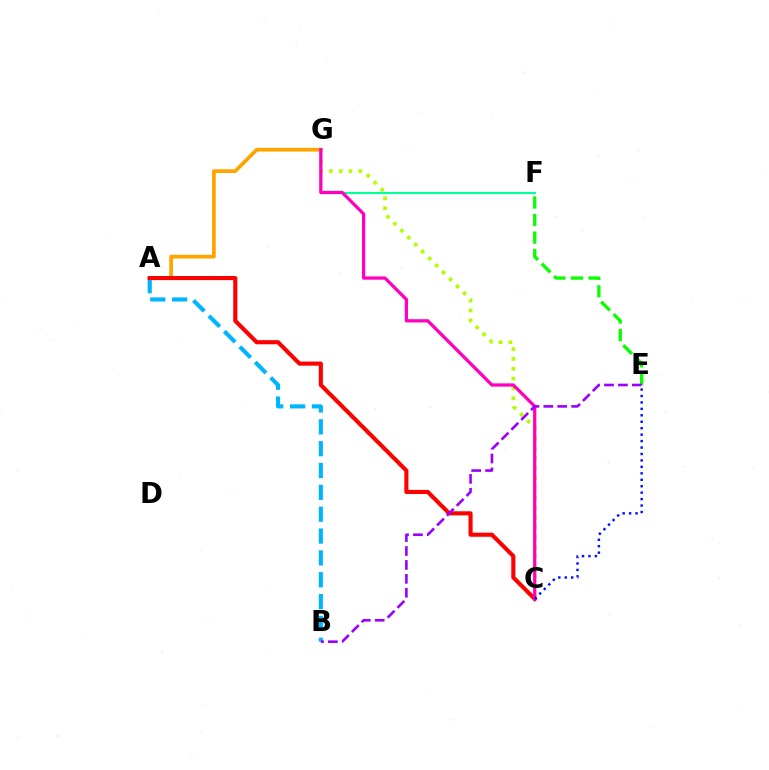{('F', 'G'): [{'color': '#00ff9d', 'line_style': 'solid', 'thickness': 1.51}], ('A', 'G'): [{'color': '#ffa500', 'line_style': 'solid', 'thickness': 2.7}], ('C', 'G'): [{'color': '#b3ff00', 'line_style': 'dotted', 'thickness': 2.67}, {'color': '#ff00bd', 'line_style': 'solid', 'thickness': 2.35}], ('A', 'B'): [{'color': '#00b5ff', 'line_style': 'dashed', 'thickness': 2.97}], ('A', 'C'): [{'color': '#ff0000', 'line_style': 'solid', 'thickness': 2.96}], ('C', 'E'): [{'color': '#0010ff', 'line_style': 'dotted', 'thickness': 1.75}], ('E', 'F'): [{'color': '#08ff00', 'line_style': 'dashed', 'thickness': 2.38}], ('B', 'E'): [{'color': '#9b00ff', 'line_style': 'dashed', 'thickness': 1.89}]}